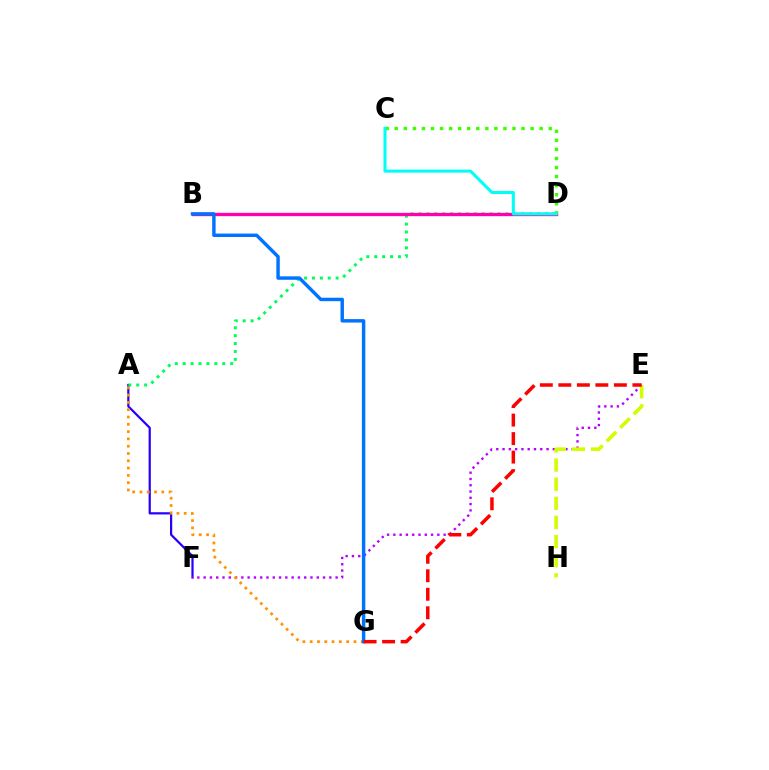{('A', 'F'): [{'color': '#2500ff', 'line_style': 'solid', 'thickness': 1.59}], ('A', 'D'): [{'color': '#00ff5c', 'line_style': 'dotted', 'thickness': 2.15}], ('B', 'D'): [{'color': '#ff00ac', 'line_style': 'solid', 'thickness': 2.39}], ('C', 'D'): [{'color': '#3dff00', 'line_style': 'dotted', 'thickness': 2.46}, {'color': '#00fff6', 'line_style': 'solid', 'thickness': 2.2}], ('E', 'F'): [{'color': '#b900ff', 'line_style': 'dotted', 'thickness': 1.71}], ('A', 'G'): [{'color': '#ff9400', 'line_style': 'dotted', 'thickness': 1.98}], ('B', 'G'): [{'color': '#0074ff', 'line_style': 'solid', 'thickness': 2.48}], ('E', 'H'): [{'color': '#d1ff00', 'line_style': 'dashed', 'thickness': 2.6}], ('E', 'G'): [{'color': '#ff0000', 'line_style': 'dashed', 'thickness': 2.52}]}